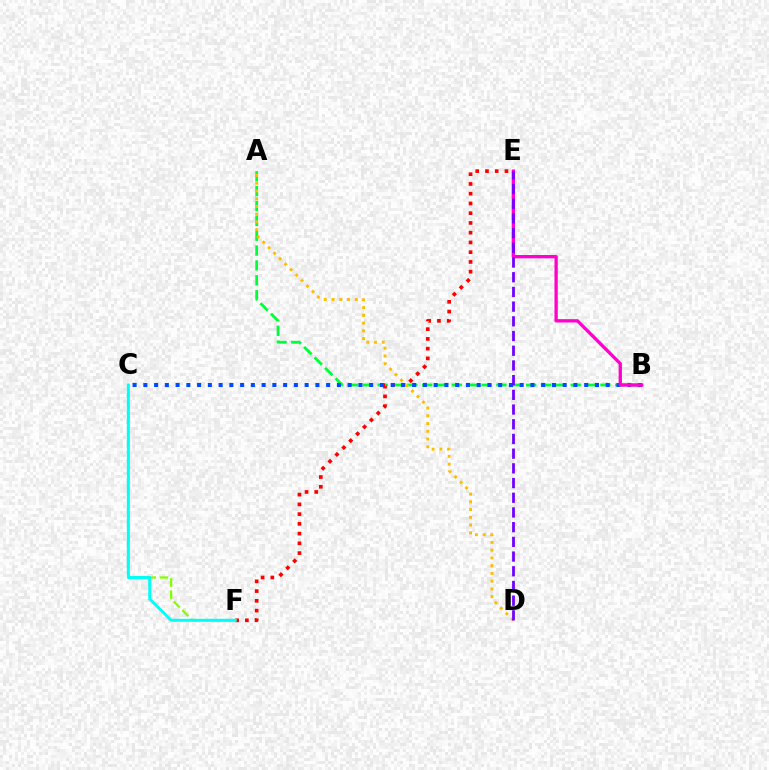{('C', 'F'): [{'color': '#84ff00', 'line_style': 'dashed', 'thickness': 1.65}, {'color': '#00fff6', 'line_style': 'solid', 'thickness': 2.15}], ('A', 'B'): [{'color': '#00ff39', 'line_style': 'dashed', 'thickness': 2.02}], ('E', 'F'): [{'color': '#ff0000', 'line_style': 'dotted', 'thickness': 2.65}], ('B', 'C'): [{'color': '#004bff', 'line_style': 'dotted', 'thickness': 2.92}], ('B', 'E'): [{'color': '#ff00cf', 'line_style': 'solid', 'thickness': 2.38}], ('A', 'D'): [{'color': '#ffbd00', 'line_style': 'dotted', 'thickness': 2.11}], ('D', 'E'): [{'color': '#7200ff', 'line_style': 'dashed', 'thickness': 2.0}]}